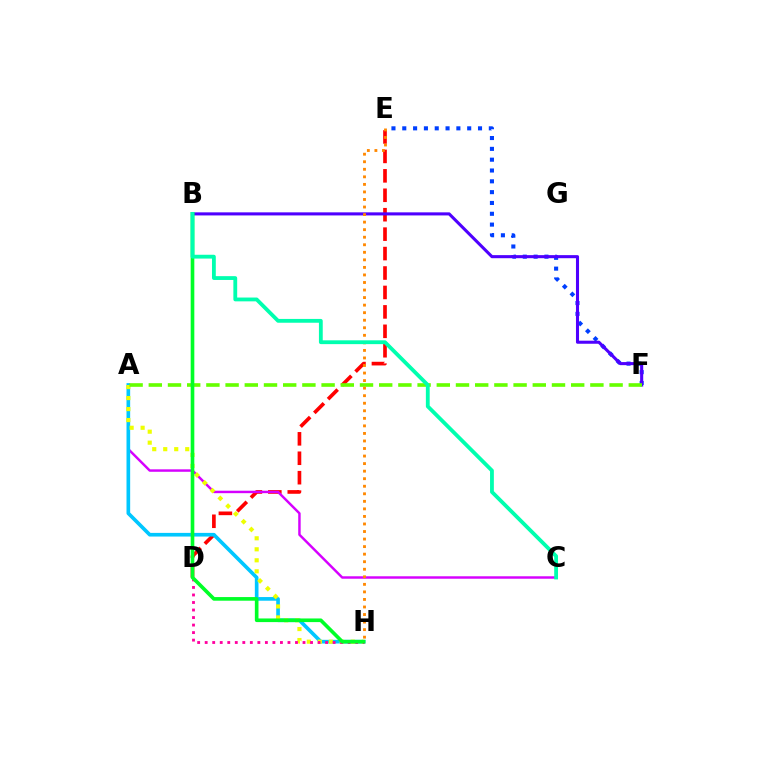{('E', 'F'): [{'color': '#003fff', 'line_style': 'dotted', 'thickness': 2.94}], ('D', 'E'): [{'color': '#ff0000', 'line_style': 'dashed', 'thickness': 2.64}], ('A', 'C'): [{'color': '#d600ff', 'line_style': 'solid', 'thickness': 1.76}], ('B', 'F'): [{'color': '#4f00ff', 'line_style': 'solid', 'thickness': 2.21}], ('A', 'H'): [{'color': '#00c7ff', 'line_style': 'solid', 'thickness': 2.64}, {'color': '#eeff00', 'line_style': 'dotted', 'thickness': 2.99}], ('A', 'F'): [{'color': '#66ff00', 'line_style': 'dashed', 'thickness': 2.61}], ('D', 'H'): [{'color': '#ff00a0', 'line_style': 'dotted', 'thickness': 2.04}], ('B', 'H'): [{'color': '#00ff27', 'line_style': 'solid', 'thickness': 2.62}], ('E', 'H'): [{'color': '#ff8800', 'line_style': 'dotted', 'thickness': 2.05}], ('B', 'C'): [{'color': '#00ffaf', 'line_style': 'solid', 'thickness': 2.74}]}